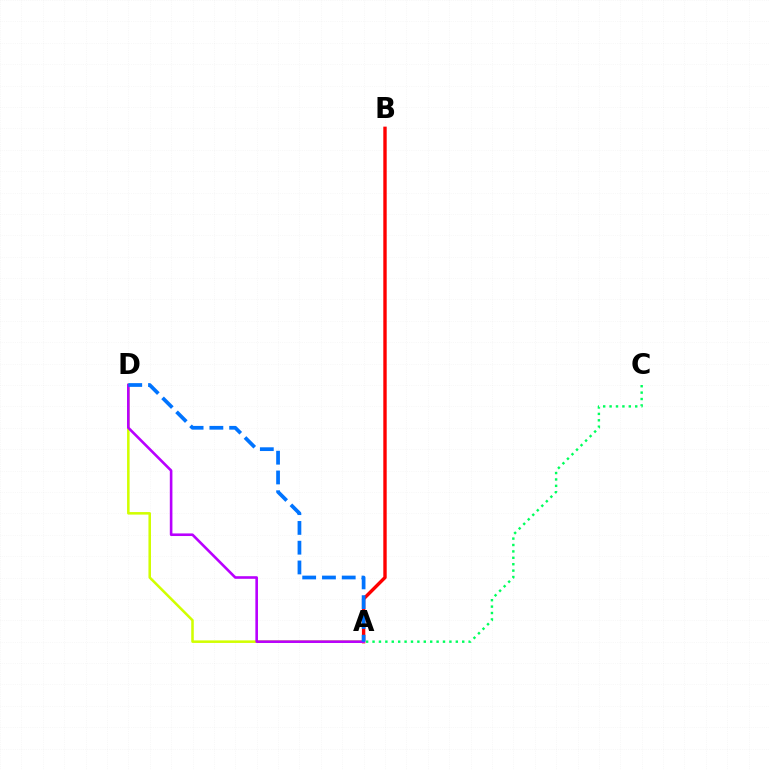{('A', 'B'): [{'color': '#ff0000', 'line_style': 'solid', 'thickness': 2.44}], ('A', 'D'): [{'color': '#d1ff00', 'line_style': 'solid', 'thickness': 1.83}, {'color': '#b900ff', 'line_style': 'solid', 'thickness': 1.88}, {'color': '#0074ff', 'line_style': 'dashed', 'thickness': 2.69}], ('A', 'C'): [{'color': '#00ff5c', 'line_style': 'dotted', 'thickness': 1.74}]}